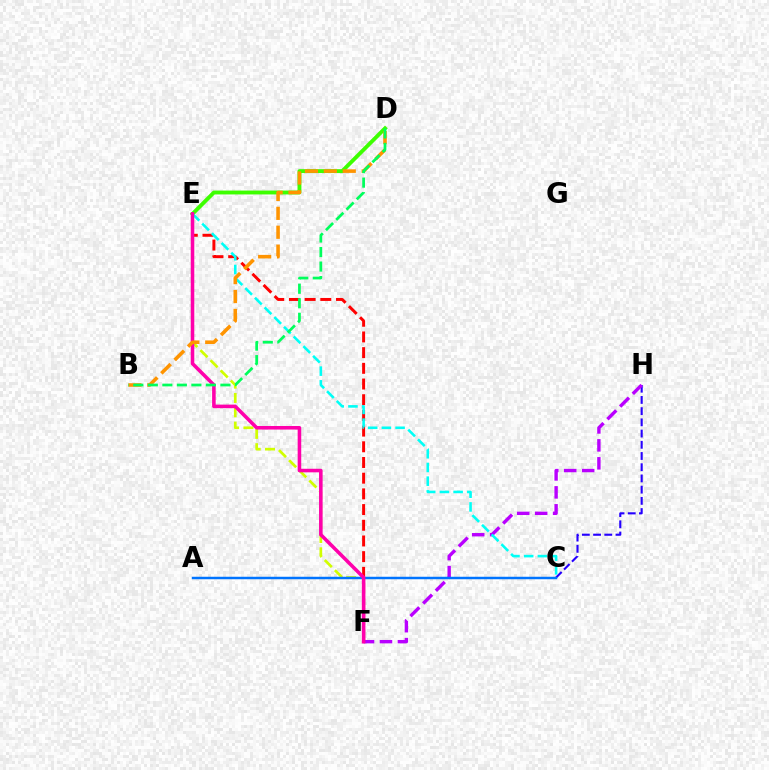{('C', 'H'): [{'color': '#2500ff', 'line_style': 'dashed', 'thickness': 1.52}], ('E', 'F'): [{'color': '#ff0000', 'line_style': 'dashed', 'thickness': 2.13}, {'color': '#d1ff00', 'line_style': 'dashed', 'thickness': 1.95}, {'color': '#ff00ac', 'line_style': 'solid', 'thickness': 2.57}], ('F', 'H'): [{'color': '#b900ff', 'line_style': 'dashed', 'thickness': 2.44}], ('D', 'E'): [{'color': '#3dff00', 'line_style': 'solid', 'thickness': 2.79}], ('C', 'E'): [{'color': '#00fff6', 'line_style': 'dashed', 'thickness': 1.86}], ('A', 'C'): [{'color': '#0074ff', 'line_style': 'solid', 'thickness': 1.78}], ('B', 'D'): [{'color': '#ff9400', 'line_style': 'dashed', 'thickness': 2.57}, {'color': '#00ff5c', 'line_style': 'dashed', 'thickness': 1.97}]}